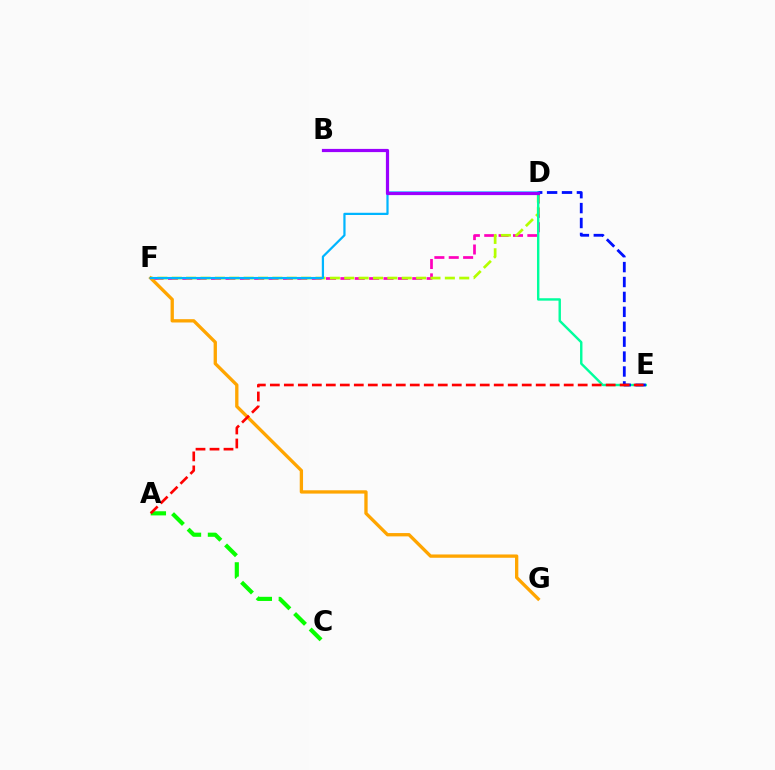{('D', 'F'): [{'color': '#ff00bd', 'line_style': 'dashed', 'thickness': 1.95}, {'color': '#b3ff00', 'line_style': 'dashed', 'thickness': 1.95}, {'color': '#00b5ff', 'line_style': 'solid', 'thickness': 1.6}], ('D', 'E'): [{'color': '#00ff9d', 'line_style': 'solid', 'thickness': 1.74}, {'color': '#0010ff', 'line_style': 'dashed', 'thickness': 2.03}], ('F', 'G'): [{'color': '#ffa500', 'line_style': 'solid', 'thickness': 2.38}], ('A', 'C'): [{'color': '#08ff00', 'line_style': 'dashed', 'thickness': 2.99}], ('B', 'D'): [{'color': '#9b00ff', 'line_style': 'solid', 'thickness': 2.31}], ('A', 'E'): [{'color': '#ff0000', 'line_style': 'dashed', 'thickness': 1.9}]}